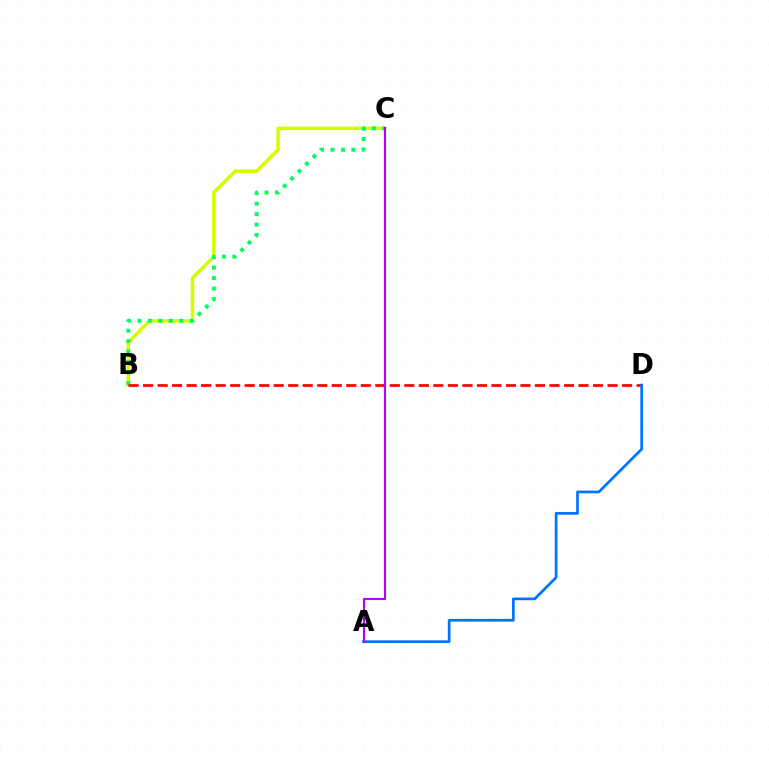{('B', 'C'): [{'color': '#d1ff00', 'line_style': 'solid', 'thickness': 2.53}, {'color': '#00ff5c', 'line_style': 'dotted', 'thickness': 2.84}], ('B', 'D'): [{'color': '#ff0000', 'line_style': 'dashed', 'thickness': 1.97}], ('A', 'D'): [{'color': '#0074ff', 'line_style': 'solid', 'thickness': 1.95}], ('A', 'C'): [{'color': '#b900ff', 'line_style': 'solid', 'thickness': 1.53}]}